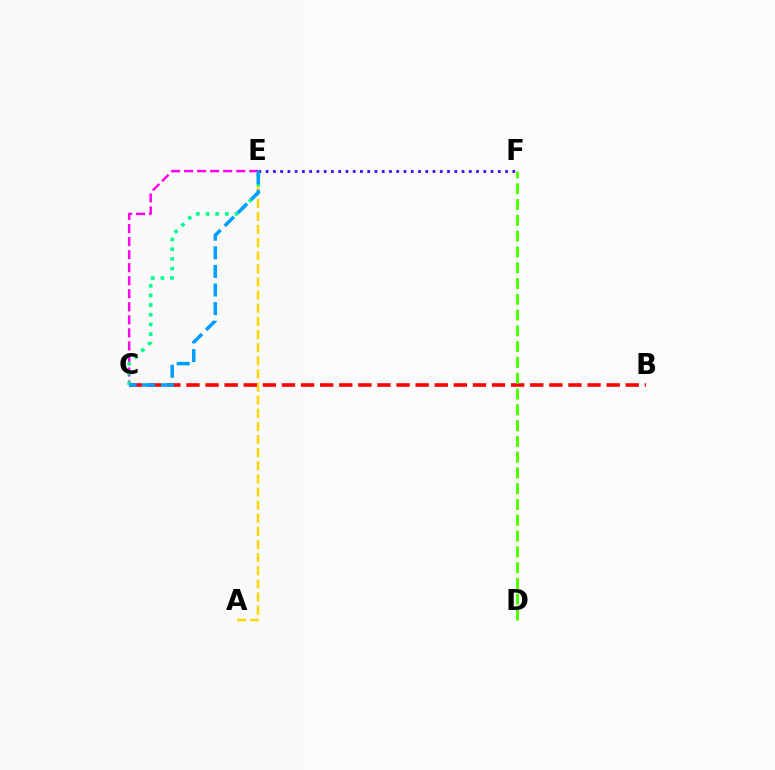{('A', 'E'): [{'color': '#ffd500', 'line_style': 'dashed', 'thickness': 1.78}], ('B', 'C'): [{'color': '#ff0000', 'line_style': 'dashed', 'thickness': 2.59}], ('D', 'F'): [{'color': '#4fff00', 'line_style': 'dashed', 'thickness': 2.14}], ('E', 'F'): [{'color': '#3700ff', 'line_style': 'dotted', 'thickness': 1.97}], ('C', 'E'): [{'color': '#ff00ed', 'line_style': 'dashed', 'thickness': 1.77}, {'color': '#00ff86', 'line_style': 'dotted', 'thickness': 2.63}, {'color': '#009eff', 'line_style': 'dashed', 'thickness': 2.53}]}